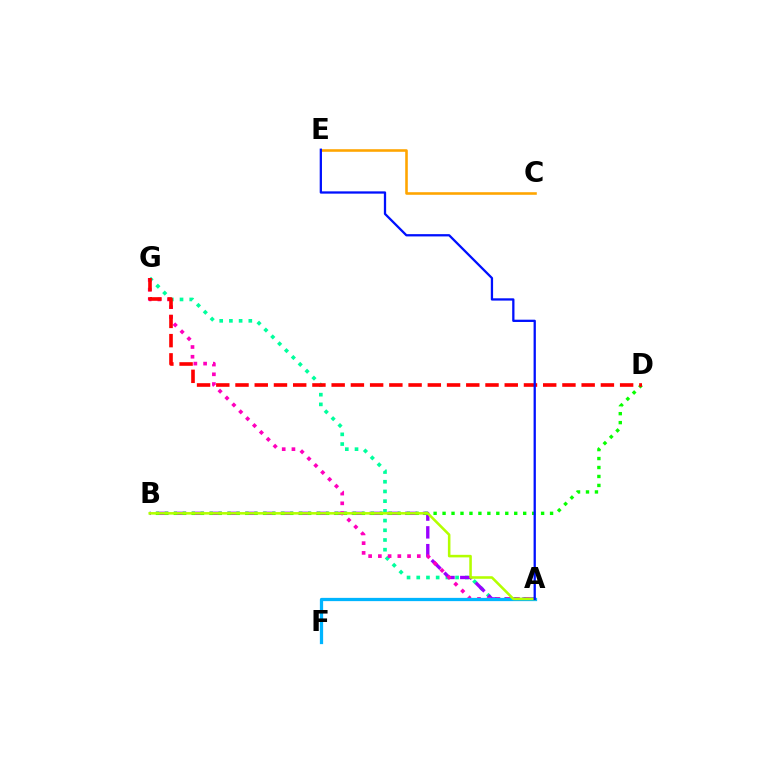{('A', 'G'): [{'color': '#00ff9d', 'line_style': 'dotted', 'thickness': 2.64}, {'color': '#ff00bd', 'line_style': 'dotted', 'thickness': 2.65}], ('A', 'B'): [{'color': '#9b00ff', 'line_style': 'dashed', 'thickness': 2.41}, {'color': '#b3ff00', 'line_style': 'solid', 'thickness': 1.84}], ('C', 'E'): [{'color': '#ffa500', 'line_style': 'solid', 'thickness': 1.86}], ('B', 'D'): [{'color': '#08ff00', 'line_style': 'dotted', 'thickness': 2.43}], ('A', 'F'): [{'color': '#00b5ff', 'line_style': 'solid', 'thickness': 2.34}], ('D', 'G'): [{'color': '#ff0000', 'line_style': 'dashed', 'thickness': 2.61}], ('A', 'E'): [{'color': '#0010ff', 'line_style': 'solid', 'thickness': 1.64}]}